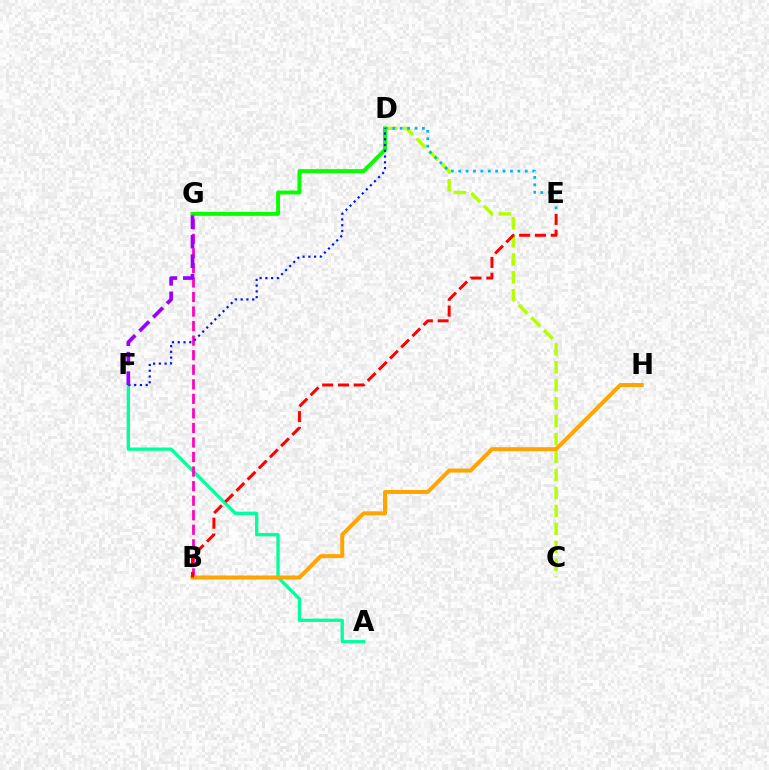{('D', 'G'): [{'color': '#08ff00', 'line_style': 'solid', 'thickness': 2.83}], ('C', 'D'): [{'color': '#b3ff00', 'line_style': 'dashed', 'thickness': 2.44}], ('A', 'F'): [{'color': '#00ff9d', 'line_style': 'solid', 'thickness': 2.37}], ('D', 'E'): [{'color': '#00b5ff', 'line_style': 'dotted', 'thickness': 2.01}], ('B', 'G'): [{'color': '#ff00bd', 'line_style': 'dashed', 'thickness': 1.98}], ('B', 'H'): [{'color': '#ffa500', 'line_style': 'solid', 'thickness': 2.87}], ('D', 'F'): [{'color': '#0010ff', 'line_style': 'dotted', 'thickness': 1.56}], ('B', 'E'): [{'color': '#ff0000', 'line_style': 'dashed', 'thickness': 2.14}], ('F', 'G'): [{'color': '#9b00ff', 'line_style': 'dashed', 'thickness': 2.65}]}